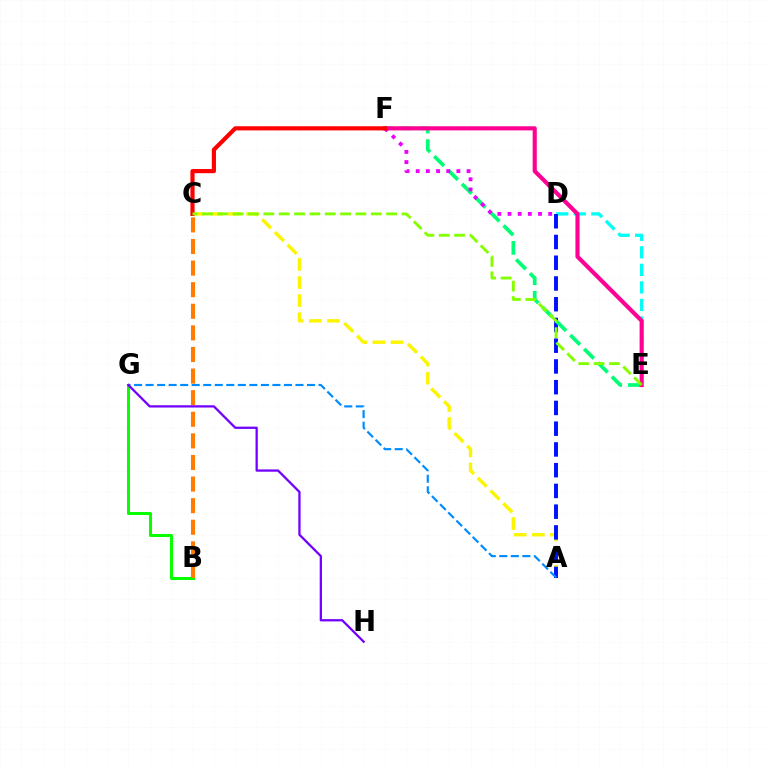{('D', 'E'): [{'color': '#00fff6', 'line_style': 'dashed', 'thickness': 2.38}], ('A', 'C'): [{'color': '#fcf500', 'line_style': 'dashed', 'thickness': 2.46}], ('A', 'D'): [{'color': '#0010ff', 'line_style': 'dashed', 'thickness': 2.82}], ('E', 'F'): [{'color': '#00ff74', 'line_style': 'dashed', 'thickness': 2.66}, {'color': '#ff0094', 'line_style': 'solid', 'thickness': 2.97}], ('B', 'G'): [{'color': '#08ff00', 'line_style': 'solid', 'thickness': 2.18}], ('A', 'G'): [{'color': '#008cff', 'line_style': 'dashed', 'thickness': 1.57}], ('D', 'F'): [{'color': '#ee00ff', 'line_style': 'dotted', 'thickness': 2.76}], ('C', 'F'): [{'color': '#ff0000', 'line_style': 'solid', 'thickness': 3.0}], ('B', 'C'): [{'color': '#ff7c00', 'line_style': 'dashed', 'thickness': 2.93}], ('C', 'E'): [{'color': '#84ff00', 'line_style': 'dashed', 'thickness': 2.09}], ('G', 'H'): [{'color': '#7200ff', 'line_style': 'solid', 'thickness': 1.64}]}